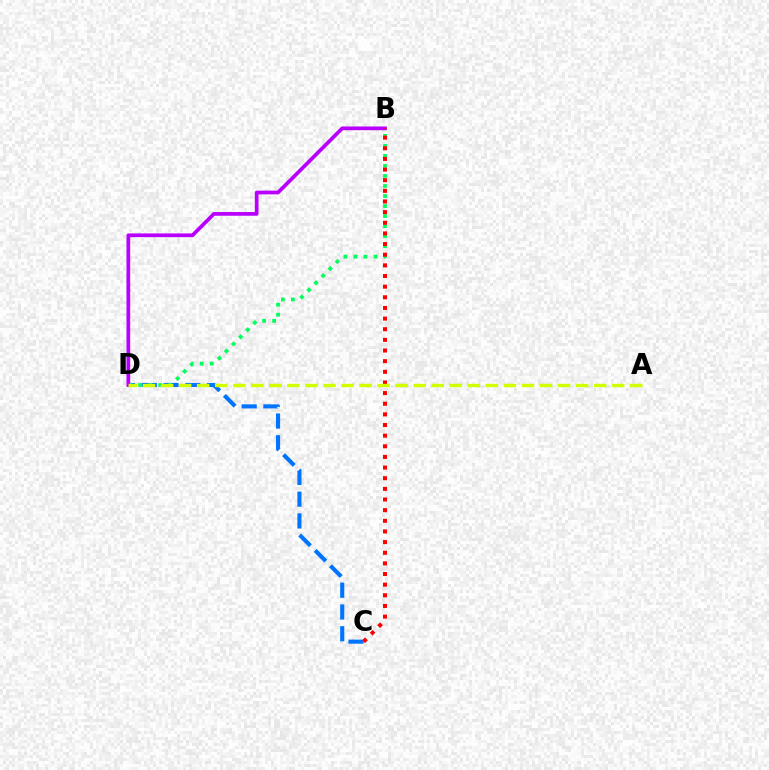{('C', 'D'): [{'color': '#0074ff', 'line_style': 'dashed', 'thickness': 2.96}], ('B', 'D'): [{'color': '#00ff5c', 'line_style': 'dotted', 'thickness': 2.72}, {'color': '#b900ff', 'line_style': 'solid', 'thickness': 2.68}], ('B', 'C'): [{'color': '#ff0000', 'line_style': 'dotted', 'thickness': 2.89}], ('A', 'D'): [{'color': '#d1ff00', 'line_style': 'dashed', 'thickness': 2.45}]}